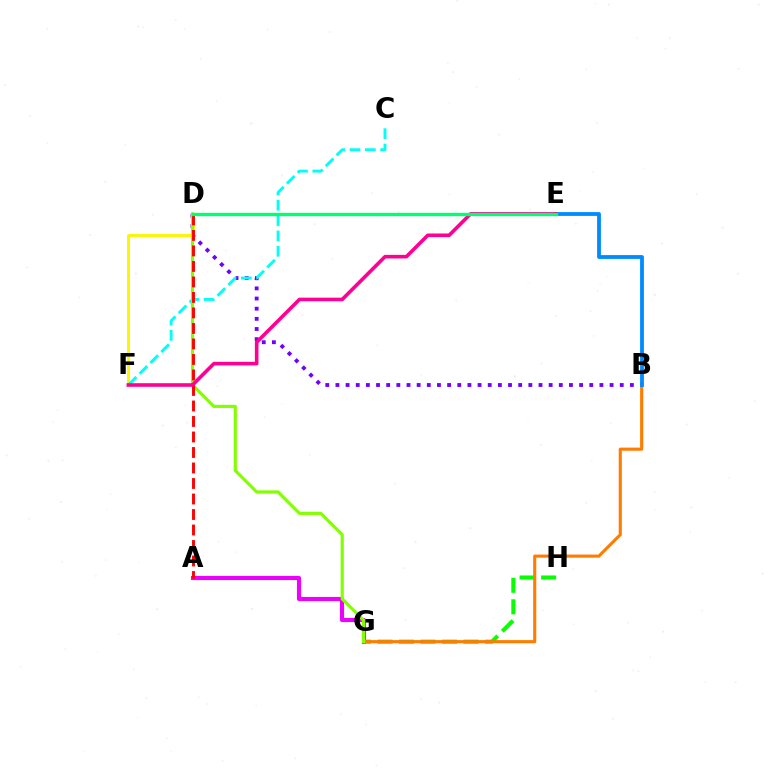{('B', 'D'): [{'color': '#7200ff', 'line_style': 'dotted', 'thickness': 2.76}], ('A', 'G'): [{'color': '#ee00ff', 'line_style': 'solid', 'thickness': 2.96}], ('D', 'E'): [{'color': '#0010ff', 'line_style': 'dotted', 'thickness': 2.13}, {'color': '#00ff74', 'line_style': 'solid', 'thickness': 2.42}], ('G', 'H'): [{'color': '#08ff00', 'line_style': 'dashed', 'thickness': 2.92}], ('D', 'F'): [{'color': '#fcf500', 'line_style': 'solid', 'thickness': 2.07}], ('C', 'F'): [{'color': '#00fff6', 'line_style': 'dashed', 'thickness': 2.08}], ('B', 'G'): [{'color': '#ff7c00', 'line_style': 'solid', 'thickness': 2.23}], ('D', 'G'): [{'color': '#84ff00', 'line_style': 'solid', 'thickness': 2.27}], ('A', 'D'): [{'color': '#ff0000', 'line_style': 'dashed', 'thickness': 2.11}], ('B', 'E'): [{'color': '#008cff', 'line_style': 'solid', 'thickness': 2.75}], ('E', 'F'): [{'color': '#ff0094', 'line_style': 'solid', 'thickness': 2.59}]}